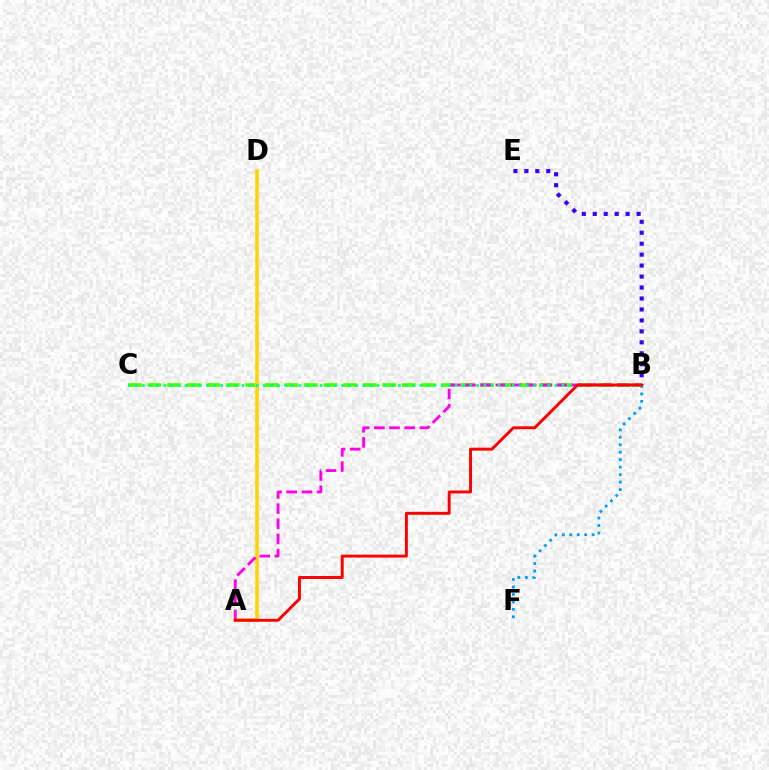{('B', 'C'): [{'color': '#4fff00', 'line_style': 'dashed', 'thickness': 2.66}, {'color': '#00ff86', 'line_style': 'dotted', 'thickness': 1.93}], ('B', 'E'): [{'color': '#3700ff', 'line_style': 'dotted', 'thickness': 2.98}], ('A', 'D'): [{'color': '#ffd500', 'line_style': 'solid', 'thickness': 2.58}], ('A', 'B'): [{'color': '#ff00ed', 'line_style': 'dashed', 'thickness': 2.06}, {'color': '#ff0000', 'line_style': 'solid', 'thickness': 2.11}], ('B', 'F'): [{'color': '#009eff', 'line_style': 'dotted', 'thickness': 2.03}]}